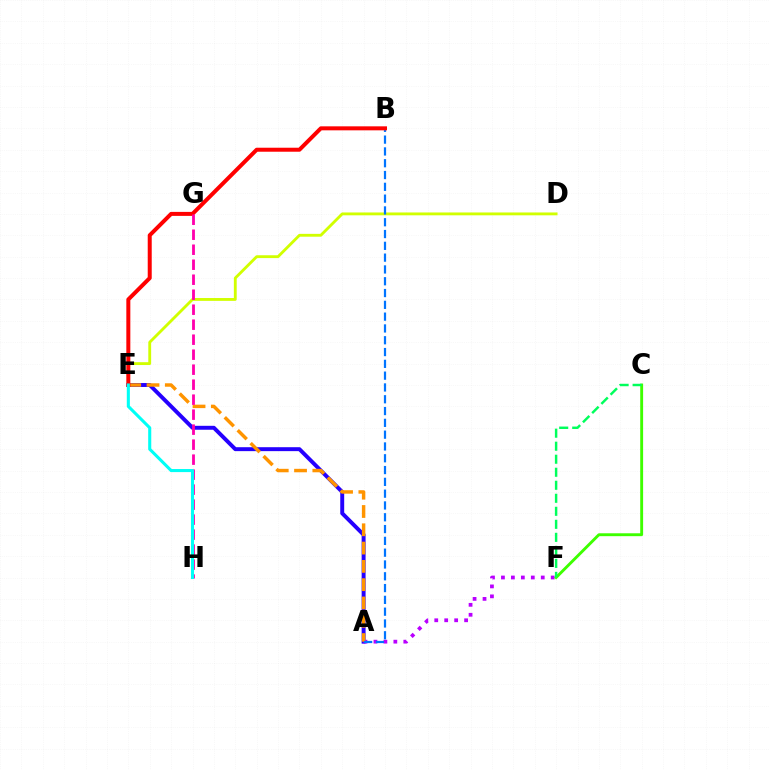{('A', 'E'): [{'color': '#2500ff', 'line_style': 'solid', 'thickness': 2.84}, {'color': '#ff9400', 'line_style': 'dashed', 'thickness': 2.49}], ('A', 'F'): [{'color': '#b900ff', 'line_style': 'dotted', 'thickness': 2.7}], ('D', 'E'): [{'color': '#d1ff00', 'line_style': 'solid', 'thickness': 2.05}], ('C', 'F'): [{'color': '#3dff00', 'line_style': 'solid', 'thickness': 2.08}, {'color': '#00ff5c', 'line_style': 'dashed', 'thickness': 1.77}], ('A', 'B'): [{'color': '#0074ff', 'line_style': 'dashed', 'thickness': 1.6}], ('B', 'E'): [{'color': '#ff0000', 'line_style': 'solid', 'thickness': 2.88}], ('G', 'H'): [{'color': '#ff00ac', 'line_style': 'dashed', 'thickness': 2.04}], ('E', 'H'): [{'color': '#00fff6', 'line_style': 'solid', 'thickness': 2.21}]}